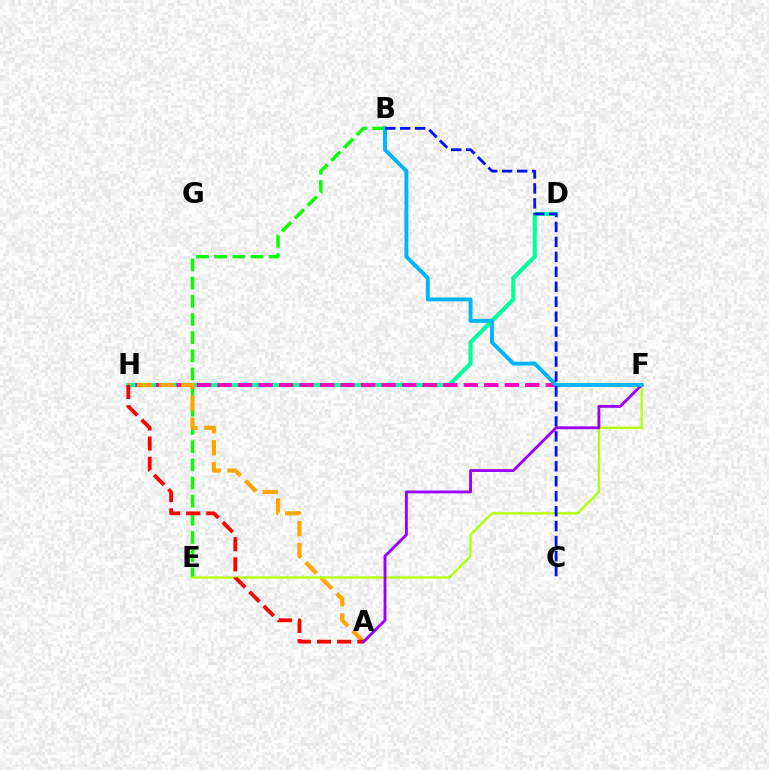{('B', 'E'): [{'color': '#08ff00', 'line_style': 'dashed', 'thickness': 2.47}], ('D', 'H'): [{'color': '#00ff9d', 'line_style': 'solid', 'thickness': 2.97}], ('F', 'H'): [{'color': '#ff00bd', 'line_style': 'dashed', 'thickness': 2.79}], ('A', 'H'): [{'color': '#ffa500', 'line_style': 'dashed', 'thickness': 2.99}, {'color': '#ff0000', 'line_style': 'dashed', 'thickness': 2.74}], ('E', 'F'): [{'color': '#b3ff00', 'line_style': 'solid', 'thickness': 1.64}], ('A', 'F'): [{'color': '#9b00ff', 'line_style': 'solid', 'thickness': 2.06}], ('B', 'F'): [{'color': '#00b5ff', 'line_style': 'solid', 'thickness': 2.83}], ('B', 'C'): [{'color': '#0010ff', 'line_style': 'dashed', 'thickness': 2.03}]}